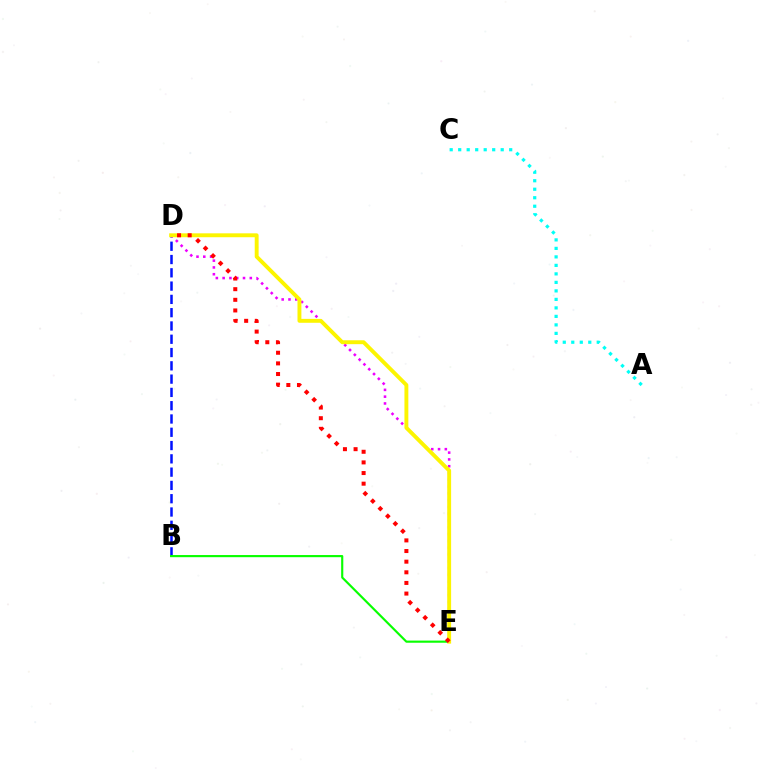{('B', 'D'): [{'color': '#0010ff', 'line_style': 'dashed', 'thickness': 1.81}], ('D', 'E'): [{'color': '#ee00ff', 'line_style': 'dotted', 'thickness': 1.85}, {'color': '#fcf500', 'line_style': 'solid', 'thickness': 2.8}, {'color': '#ff0000', 'line_style': 'dotted', 'thickness': 2.89}], ('B', 'E'): [{'color': '#08ff00', 'line_style': 'solid', 'thickness': 1.55}], ('A', 'C'): [{'color': '#00fff6', 'line_style': 'dotted', 'thickness': 2.31}]}